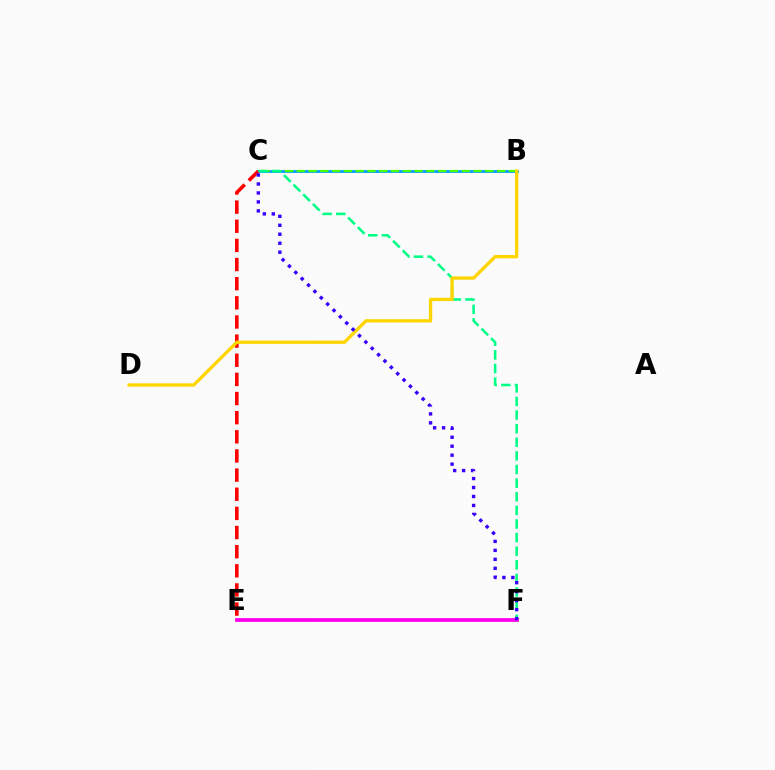{('B', 'C'): [{'color': '#009eff', 'line_style': 'solid', 'thickness': 1.99}, {'color': '#4fff00', 'line_style': 'dashed', 'thickness': 1.6}], ('C', 'E'): [{'color': '#ff0000', 'line_style': 'dashed', 'thickness': 2.6}], ('C', 'F'): [{'color': '#00ff86', 'line_style': 'dashed', 'thickness': 1.85}, {'color': '#3700ff', 'line_style': 'dotted', 'thickness': 2.44}], ('B', 'D'): [{'color': '#ffd500', 'line_style': 'solid', 'thickness': 2.38}], ('E', 'F'): [{'color': '#ff00ed', 'line_style': 'solid', 'thickness': 2.71}]}